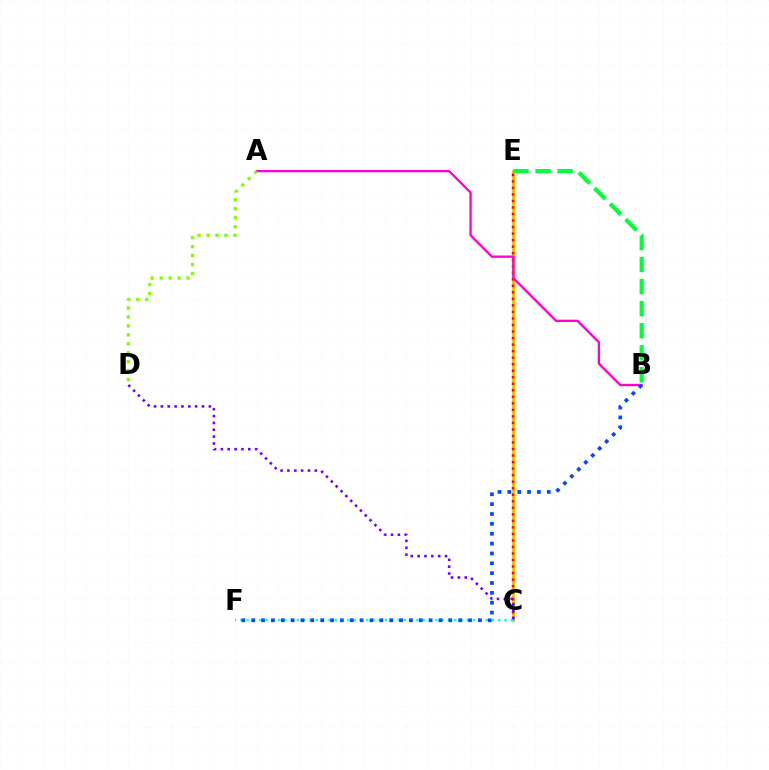{('C', 'E'): [{'color': '#ffbd00', 'line_style': 'solid', 'thickness': 2.2}, {'color': '#ff0000', 'line_style': 'dotted', 'thickness': 1.77}], ('C', 'F'): [{'color': '#00fff6', 'line_style': 'dotted', 'thickness': 1.71}], ('A', 'B'): [{'color': '#ff00cf', 'line_style': 'solid', 'thickness': 1.67}], ('B', 'E'): [{'color': '#00ff39', 'line_style': 'dashed', 'thickness': 3.0}], ('B', 'F'): [{'color': '#004bff', 'line_style': 'dotted', 'thickness': 2.68}], ('A', 'D'): [{'color': '#84ff00', 'line_style': 'dotted', 'thickness': 2.43}], ('C', 'D'): [{'color': '#7200ff', 'line_style': 'dotted', 'thickness': 1.86}]}